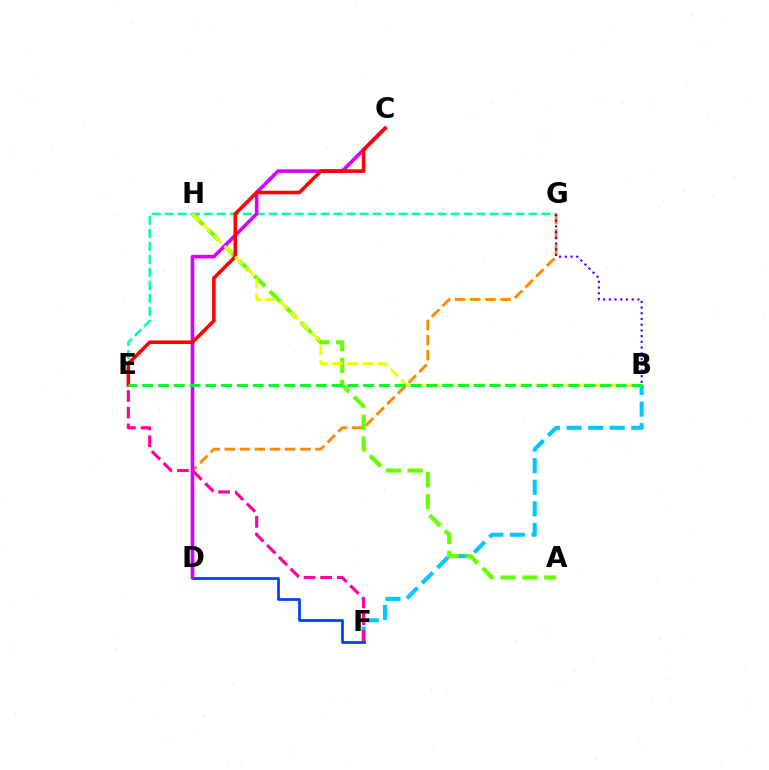{('E', 'G'): [{'color': '#00ffaf', 'line_style': 'dashed', 'thickness': 1.77}], ('D', 'G'): [{'color': '#ff8800', 'line_style': 'dashed', 'thickness': 2.05}], ('B', 'G'): [{'color': '#4f00ff', 'line_style': 'dotted', 'thickness': 1.55}], ('B', 'F'): [{'color': '#00c7ff', 'line_style': 'dashed', 'thickness': 2.93}], ('A', 'H'): [{'color': '#66ff00', 'line_style': 'dashed', 'thickness': 2.97}], ('E', 'F'): [{'color': '#ff00a0', 'line_style': 'dashed', 'thickness': 2.26}], ('D', 'F'): [{'color': '#003fff', 'line_style': 'solid', 'thickness': 1.98}], ('C', 'D'): [{'color': '#d600ff', 'line_style': 'solid', 'thickness': 2.59}], ('C', 'E'): [{'color': '#ff0000', 'line_style': 'solid', 'thickness': 2.57}], ('B', 'H'): [{'color': '#eeff00', 'line_style': 'dashed', 'thickness': 2.05}], ('B', 'E'): [{'color': '#00ff27', 'line_style': 'dashed', 'thickness': 2.14}]}